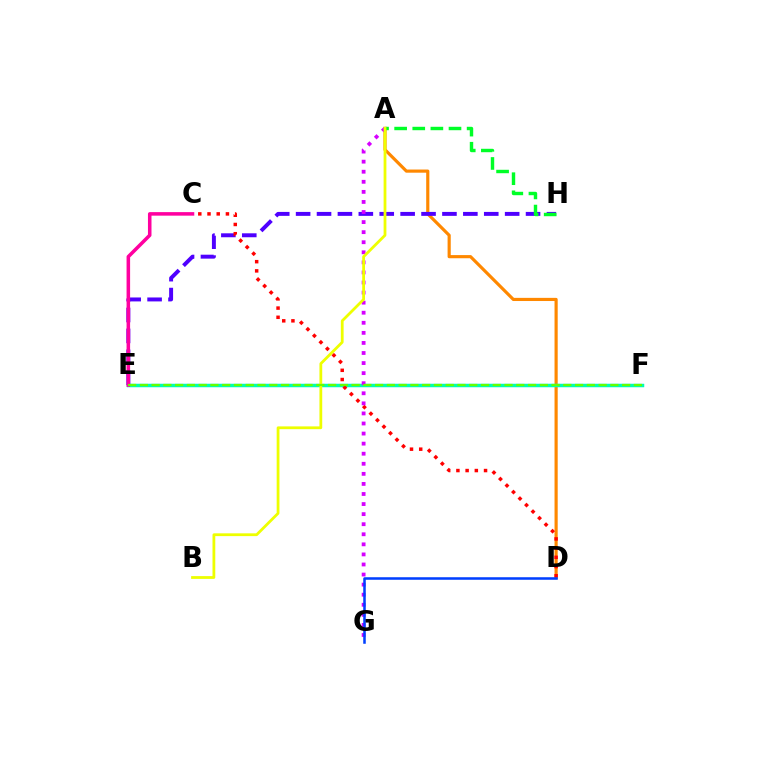{('A', 'D'): [{'color': '#ff8800', 'line_style': 'solid', 'thickness': 2.28}], ('E', 'F'): [{'color': '#00c7ff', 'line_style': 'solid', 'thickness': 2.31}, {'color': '#00ffaf', 'line_style': 'solid', 'thickness': 2.38}, {'color': '#66ff00', 'line_style': 'dashed', 'thickness': 1.6}], ('E', 'H'): [{'color': '#4f00ff', 'line_style': 'dashed', 'thickness': 2.84}], ('C', 'D'): [{'color': '#ff0000', 'line_style': 'dotted', 'thickness': 2.5}], ('C', 'E'): [{'color': '#ff00a0', 'line_style': 'solid', 'thickness': 2.55}], ('A', 'G'): [{'color': '#d600ff', 'line_style': 'dotted', 'thickness': 2.74}], ('A', 'H'): [{'color': '#00ff27', 'line_style': 'dashed', 'thickness': 2.46}], ('A', 'B'): [{'color': '#eeff00', 'line_style': 'solid', 'thickness': 2.01}], ('D', 'G'): [{'color': '#003fff', 'line_style': 'solid', 'thickness': 1.82}]}